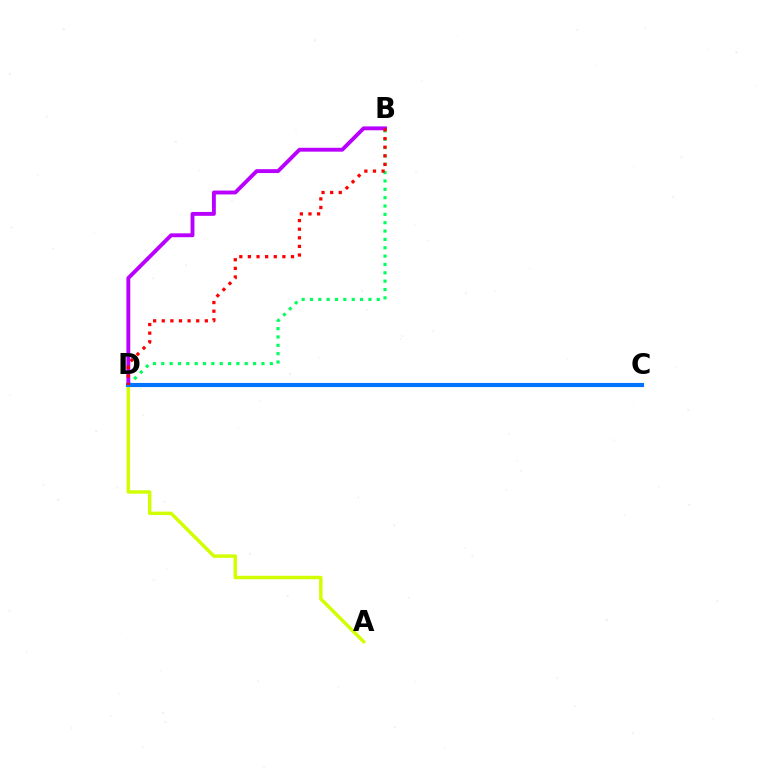{('B', 'D'): [{'color': '#00ff5c', 'line_style': 'dotted', 'thickness': 2.27}, {'color': '#b900ff', 'line_style': 'solid', 'thickness': 2.79}, {'color': '#ff0000', 'line_style': 'dotted', 'thickness': 2.34}], ('A', 'D'): [{'color': '#d1ff00', 'line_style': 'solid', 'thickness': 2.49}], ('C', 'D'): [{'color': '#0074ff', 'line_style': 'solid', 'thickness': 2.98}]}